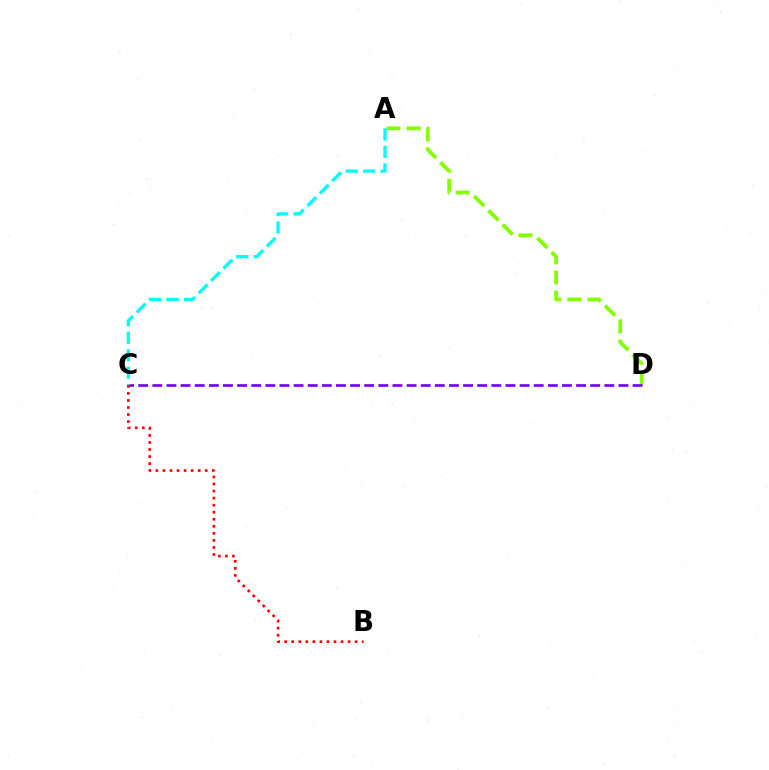{('A', 'D'): [{'color': '#84ff00', 'line_style': 'dashed', 'thickness': 2.73}], ('C', 'D'): [{'color': '#7200ff', 'line_style': 'dashed', 'thickness': 1.92}], ('B', 'C'): [{'color': '#ff0000', 'line_style': 'dotted', 'thickness': 1.91}], ('A', 'C'): [{'color': '#00fff6', 'line_style': 'dashed', 'thickness': 2.38}]}